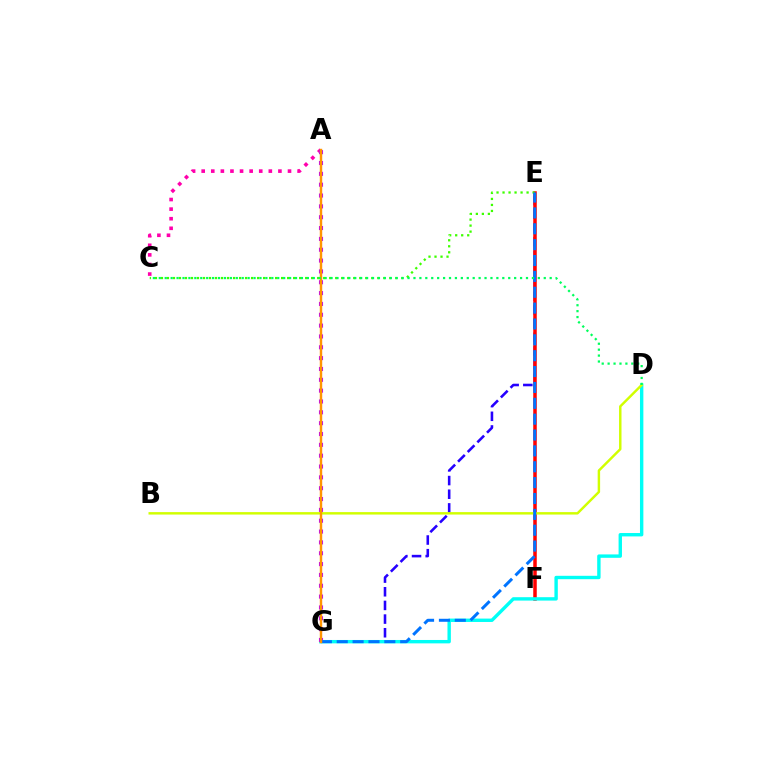{('E', 'G'): [{'color': '#2500ff', 'line_style': 'dashed', 'thickness': 1.86}, {'color': '#0074ff', 'line_style': 'dashed', 'thickness': 2.16}], ('E', 'F'): [{'color': '#ff0000', 'line_style': 'solid', 'thickness': 2.52}], ('A', 'C'): [{'color': '#ff00ac', 'line_style': 'dotted', 'thickness': 2.61}], ('D', 'G'): [{'color': '#00fff6', 'line_style': 'solid', 'thickness': 2.44}], ('A', 'G'): [{'color': '#b900ff', 'line_style': 'dotted', 'thickness': 2.95}, {'color': '#ff9400', 'line_style': 'solid', 'thickness': 1.75}], ('B', 'D'): [{'color': '#d1ff00', 'line_style': 'solid', 'thickness': 1.76}], ('C', 'E'): [{'color': '#3dff00', 'line_style': 'dotted', 'thickness': 1.63}], ('C', 'D'): [{'color': '#00ff5c', 'line_style': 'dotted', 'thickness': 1.61}]}